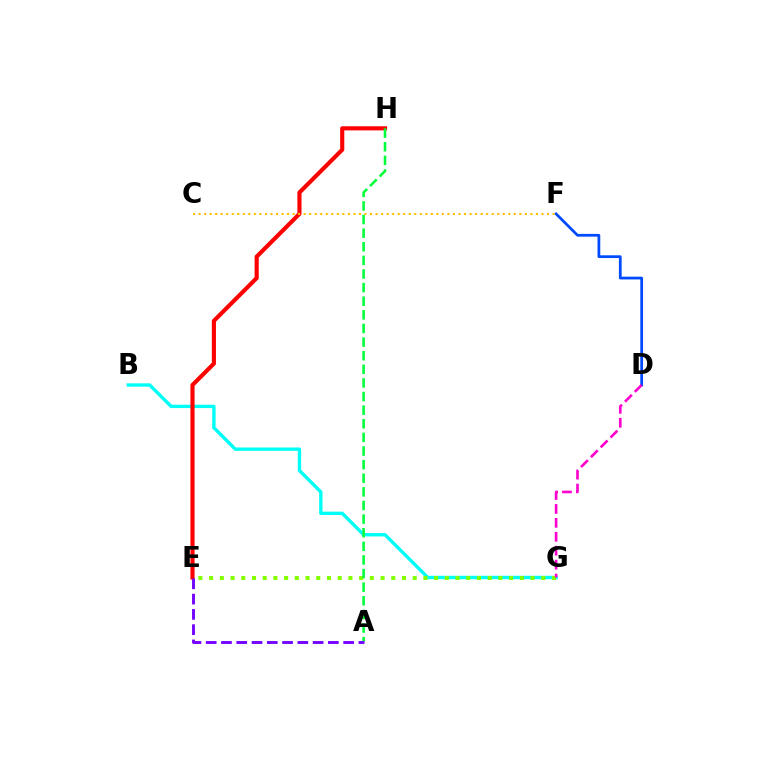{('B', 'G'): [{'color': '#00fff6', 'line_style': 'solid', 'thickness': 2.43}], ('E', 'H'): [{'color': '#ff0000', 'line_style': 'solid', 'thickness': 2.97}], ('D', 'F'): [{'color': '#004bff', 'line_style': 'solid', 'thickness': 1.98}], ('E', 'G'): [{'color': '#84ff00', 'line_style': 'dotted', 'thickness': 2.91}], ('A', 'H'): [{'color': '#00ff39', 'line_style': 'dashed', 'thickness': 1.85}], ('C', 'F'): [{'color': '#ffbd00', 'line_style': 'dotted', 'thickness': 1.5}], ('A', 'E'): [{'color': '#7200ff', 'line_style': 'dashed', 'thickness': 2.07}], ('D', 'G'): [{'color': '#ff00cf', 'line_style': 'dashed', 'thickness': 1.89}]}